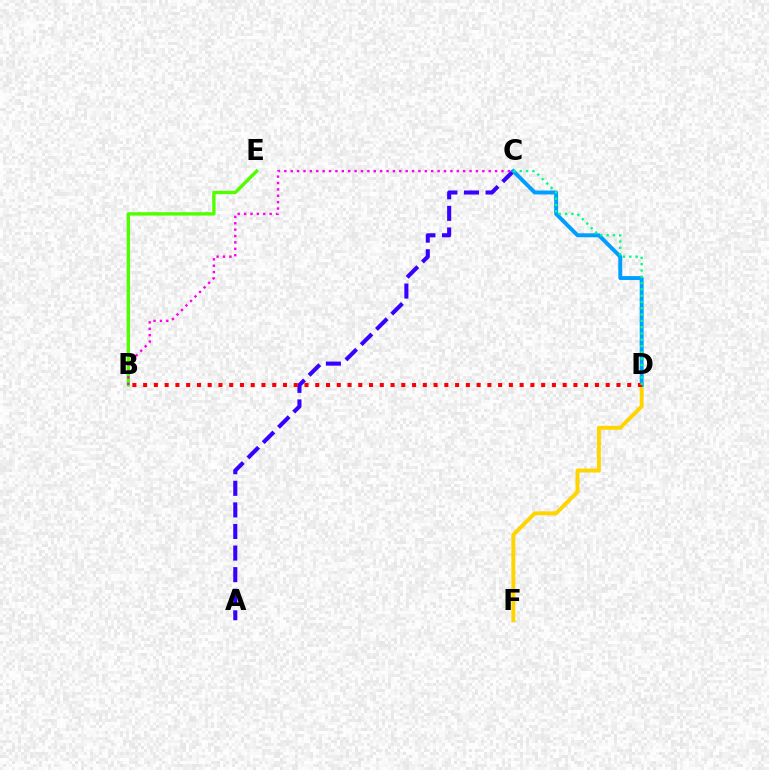{('D', 'F'): [{'color': '#ffd500', 'line_style': 'solid', 'thickness': 2.82}], ('A', 'C'): [{'color': '#3700ff', 'line_style': 'dashed', 'thickness': 2.93}], ('C', 'D'): [{'color': '#009eff', 'line_style': 'solid', 'thickness': 2.82}, {'color': '#00ff86', 'line_style': 'dotted', 'thickness': 1.71}], ('B', 'D'): [{'color': '#ff0000', 'line_style': 'dotted', 'thickness': 2.92}], ('B', 'E'): [{'color': '#4fff00', 'line_style': 'solid', 'thickness': 2.42}], ('B', 'C'): [{'color': '#ff00ed', 'line_style': 'dotted', 'thickness': 1.74}]}